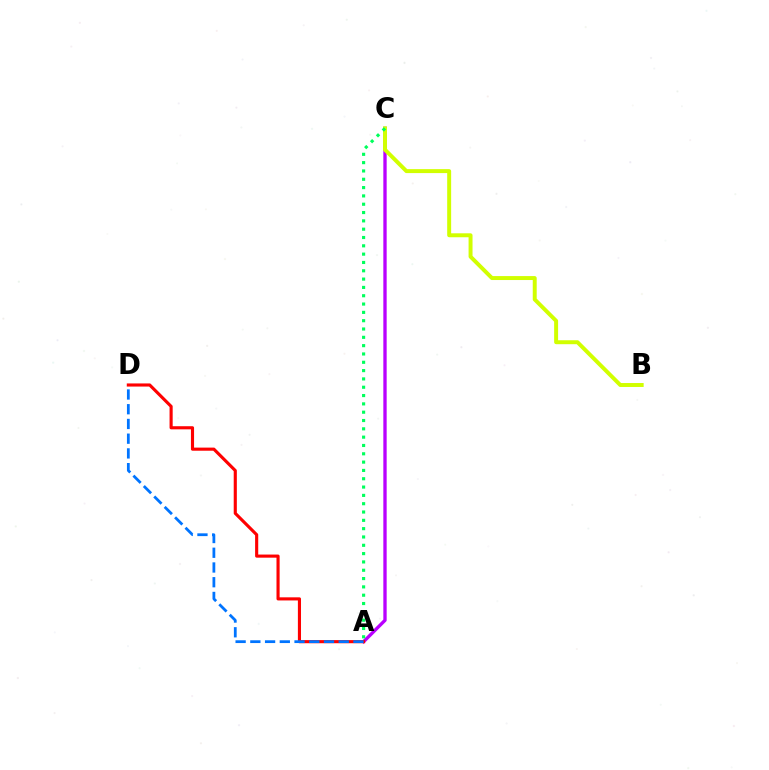{('A', 'C'): [{'color': '#b900ff', 'line_style': 'solid', 'thickness': 2.4}, {'color': '#00ff5c', 'line_style': 'dotted', 'thickness': 2.26}], ('A', 'D'): [{'color': '#ff0000', 'line_style': 'solid', 'thickness': 2.25}, {'color': '#0074ff', 'line_style': 'dashed', 'thickness': 2.0}], ('B', 'C'): [{'color': '#d1ff00', 'line_style': 'solid', 'thickness': 2.85}]}